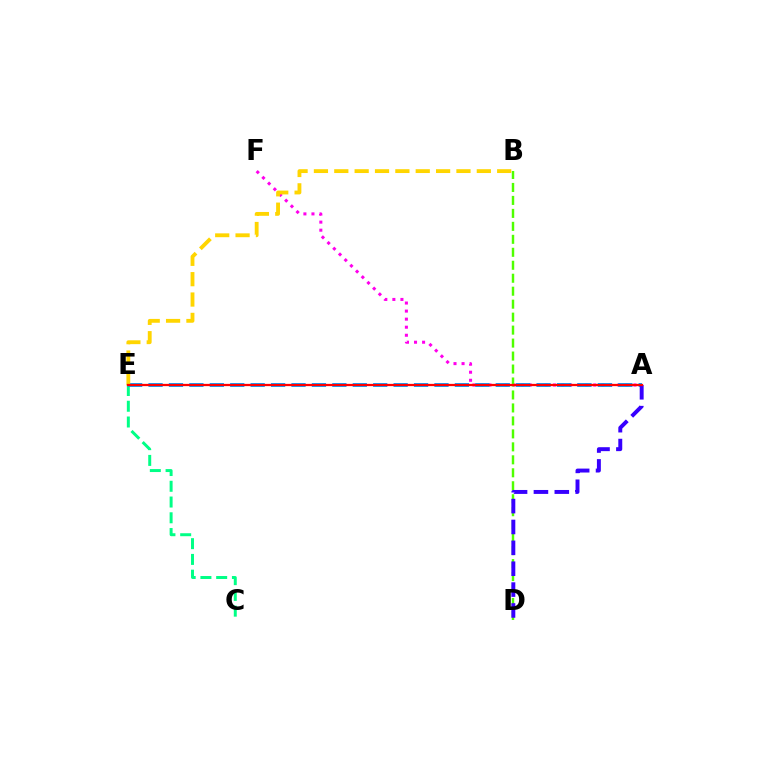{('A', 'F'): [{'color': '#ff00ed', 'line_style': 'dotted', 'thickness': 2.19}], ('B', 'D'): [{'color': '#4fff00', 'line_style': 'dashed', 'thickness': 1.76}], ('C', 'E'): [{'color': '#00ff86', 'line_style': 'dashed', 'thickness': 2.14}], ('A', 'E'): [{'color': '#009eff', 'line_style': 'dashed', 'thickness': 2.77}, {'color': '#ff0000', 'line_style': 'solid', 'thickness': 1.62}], ('B', 'E'): [{'color': '#ffd500', 'line_style': 'dashed', 'thickness': 2.77}], ('A', 'D'): [{'color': '#3700ff', 'line_style': 'dashed', 'thickness': 2.84}]}